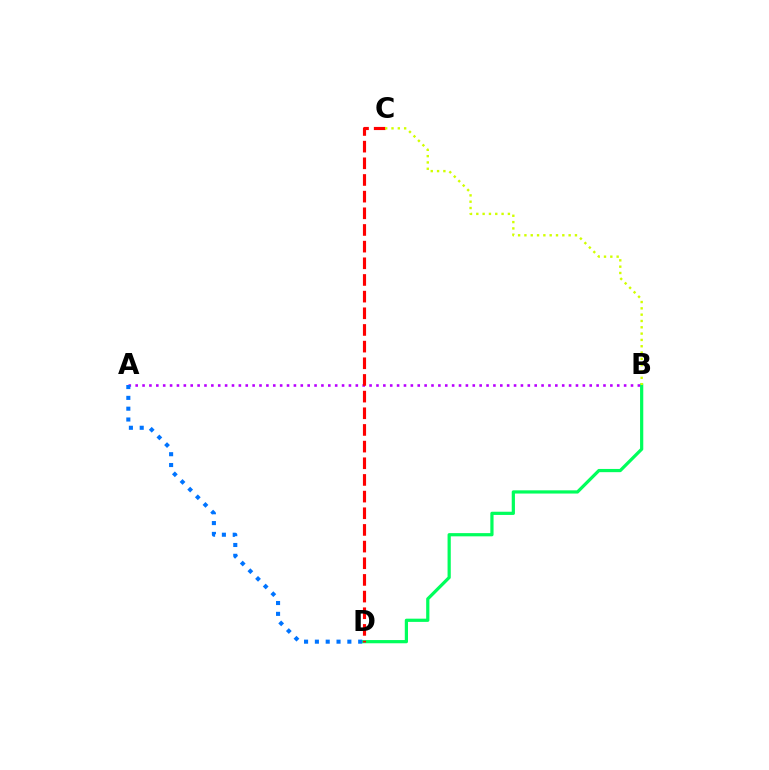{('B', 'D'): [{'color': '#00ff5c', 'line_style': 'solid', 'thickness': 2.31}], ('A', 'B'): [{'color': '#b900ff', 'line_style': 'dotted', 'thickness': 1.87}], ('A', 'D'): [{'color': '#0074ff', 'line_style': 'dotted', 'thickness': 2.94}], ('C', 'D'): [{'color': '#ff0000', 'line_style': 'dashed', 'thickness': 2.26}], ('B', 'C'): [{'color': '#d1ff00', 'line_style': 'dotted', 'thickness': 1.72}]}